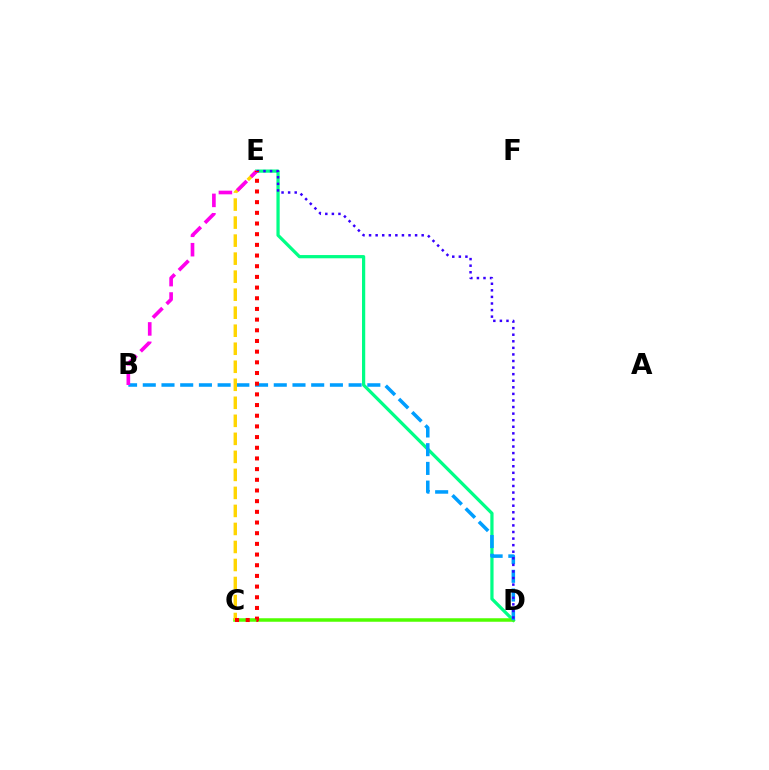{('D', 'E'): [{'color': '#00ff86', 'line_style': 'solid', 'thickness': 2.33}, {'color': '#3700ff', 'line_style': 'dotted', 'thickness': 1.79}], ('C', 'D'): [{'color': '#4fff00', 'line_style': 'solid', 'thickness': 2.52}], ('B', 'D'): [{'color': '#009eff', 'line_style': 'dashed', 'thickness': 2.54}], ('C', 'E'): [{'color': '#ffd500', 'line_style': 'dashed', 'thickness': 2.45}, {'color': '#ff0000', 'line_style': 'dotted', 'thickness': 2.9}], ('B', 'E'): [{'color': '#ff00ed', 'line_style': 'dashed', 'thickness': 2.63}]}